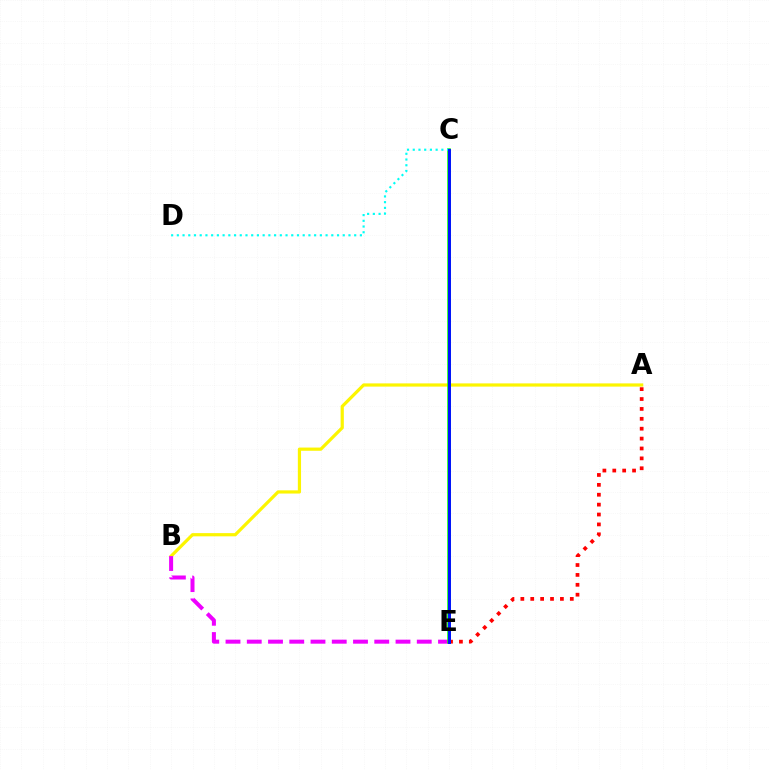{('A', 'B'): [{'color': '#fcf500', 'line_style': 'solid', 'thickness': 2.31}], ('B', 'E'): [{'color': '#ee00ff', 'line_style': 'dashed', 'thickness': 2.89}], ('A', 'E'): [{'color': '#ff0000', 'line_style': 'dotted', 'thickness': 2.69}], ('C', 'E'): [{'color': '#08ff00', 'line_style': 'solid', 'thickness': 2.52}, {'color': '#0010ff', 'line_style': 'solid', 'thickness': 2.11}], ('C', 'D'): [{'color': '#00fff6', 'line_style': 'dotted', 'thickness': 1.55}]}